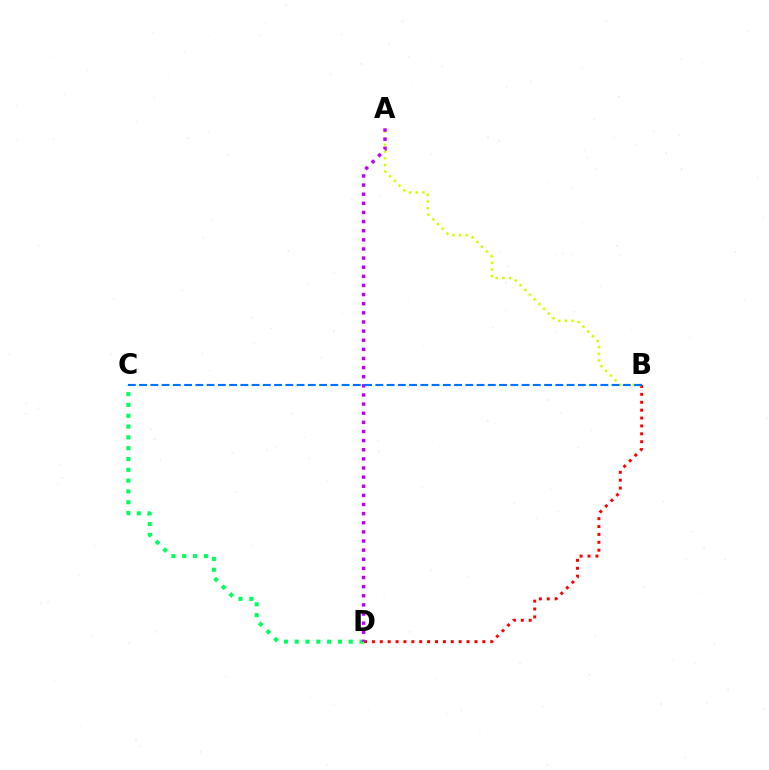{('B', 'D'): [{'color': '#ff0000', 'line_style': 'dotted', 'thickness': 2.14}], ('C', 'D'): [{'color': '#00ff5c', 'line_style': 'dotted', 'thickness': 2.94}], ('A', 'B'): [{'color': '#d1ff00', 'line_style': 'dotted', 'thickness': 1.82}], ('A', 'D'): [{'color': '#b900ff', 'line_style': 'dotted', 'thickness': 2.48}], ('B', 'C'): [{'color': '#0074ff', 'line_style': 'dashed', 'thickness': 1.53}]}